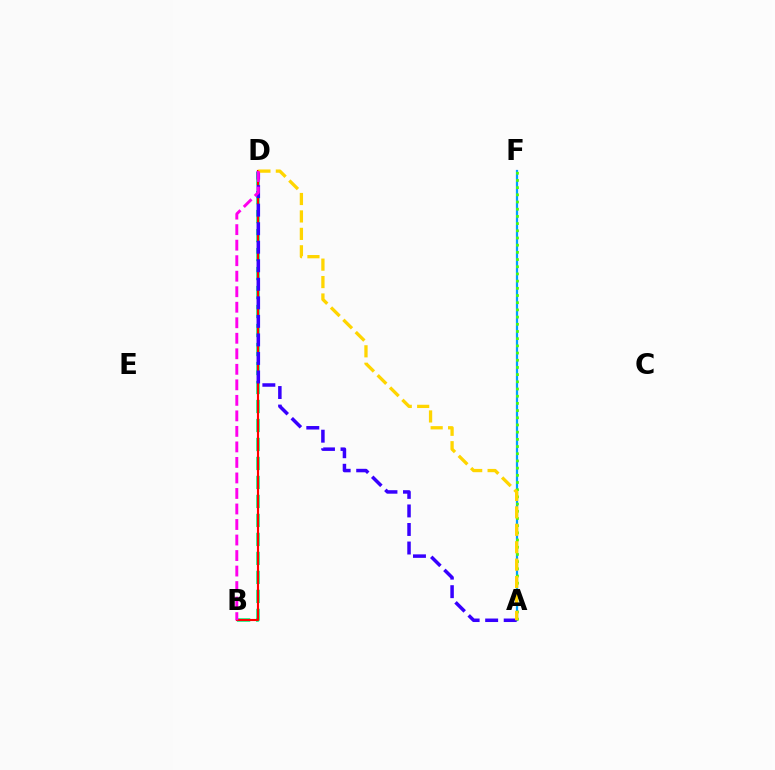{('A', 'F'): [{'color': '#009eff', 'line_style': 'solid', 'thickness': 1.61}, {'color': '#4fff00', 'line_style': 'dotted', 'thickness': 1.95}], ('B', 'D'): [{'color': '#00ff86', 'line_style': 'dashed', 'thickness': 2.58}, {'color': '#ff0000', 'line_style': 'solid', 'thickness': 1.54}, {'color': '#ff00ed', 'line_style': 'dashed', 'thickness': 2.11}], ('A', 'D'): [{'color': '#3700ff', 'line_style': 'dashed', 'thickness': 2.52}, {'color': '#ffd500', 'line_style': 'dashed', 'thickness': 2.37}]}